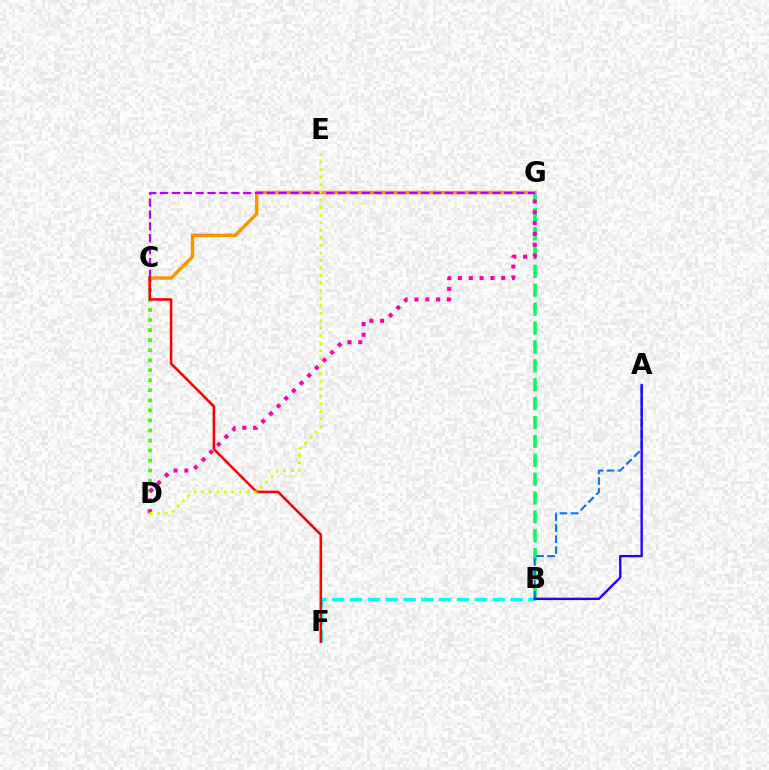{('B', 'G'): [{'color': '#00ff5c', 'line_style': 'dashed', 'thickness': 2.56}], ('C', 'D'): [{'color': '#3dff00', 'line_style': 'dotted', 'thickness': 2.73}], ('C', 'G'): [{'color': '#ff9400', 'line_style': 'solid', 'thickness': 2.46}, {'color': '#b900ff', 'line_style': 'dashed', 'thickness': 1.61}], ('B', 'F'): [{'color': '#00fff6', 'line_style': 'dashed', 'thickness': 2.42}], ('C', 'F'): [{'color': '#ff0000', 'line_style': 'solid', 'thickness': 1.85}], ('A', 'B'): [{'color': '#0074ff', 'line_style': 'dashed', 'thickness': 1.5}, {'color': '#2500ff', 'line_style': 'solid', 'thickness': 1.71}], ('D', 'G'): [{'color': '#ff00ac', 'line_style': 'dotted', 'thickness': 2.94}], ('D', 'E'): [{'color': '#d1ff00', 'line_style': 'dotted', 'thickness': 2.05}]}